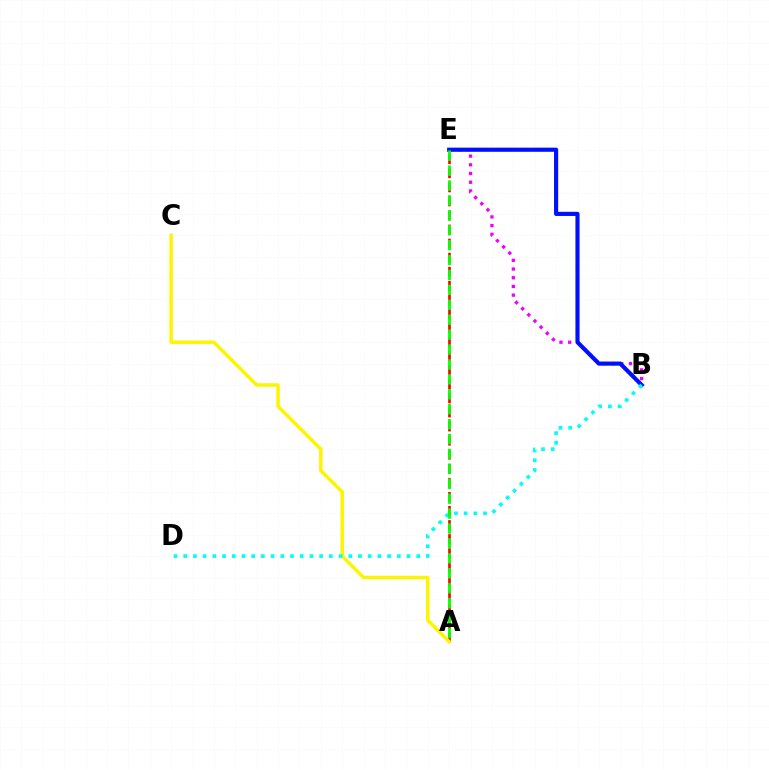{('A', 'E'): [{'color': '#ff0000', 'line_style': 'dashed', 'thickness': 1.91}, {'color': '#08ff00', 'line_style': 'dashed', 'thickness': 2.03}], ('B', 'E'): [{'color': '#ee00ff', 'line_style': 'dotted', 'thickness': 2.37}, {'color': '#0010ff', 'line_style': 'solid', 'thickness': 2.98}], ('A', 'C'): [{'color': '#fcf500', 'line_style': 'solid', 'thickness': 2.5}], ('B', 'D'): [{'color': '#00fff6', 'line_style': 'dotted', 'thickness': 2.64}]}